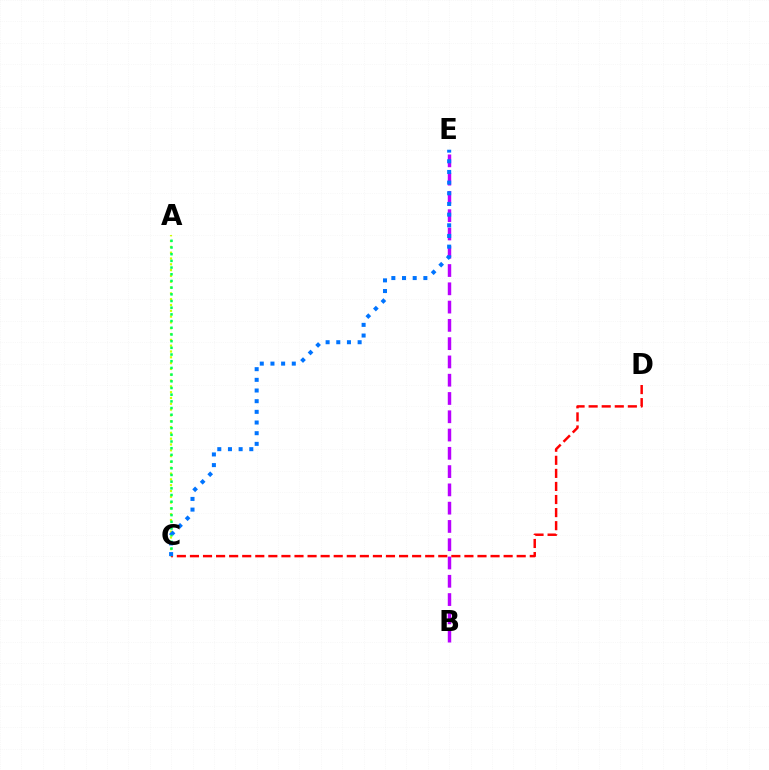{('B', 'E'): [{'color': '#b900ff', 'line_style': 'dashed', 'thickness': 2.48}], ('A', 'C'): [{'color': '#d1ff00', 'line_style': 'dotted', 'thickness': 1.58}, {'color': '#00ff5c', 'line_style': 'dotted', 'thickness': 1.82}], ('C', 'D'): [{'color': '#ff0000', 'line_style': 'dashed', 'thickness': 1.78}], ('C', 'E'): [{'color': '#0074ff', 'line_style': 'dotted', 'thickness': 2.9}]}